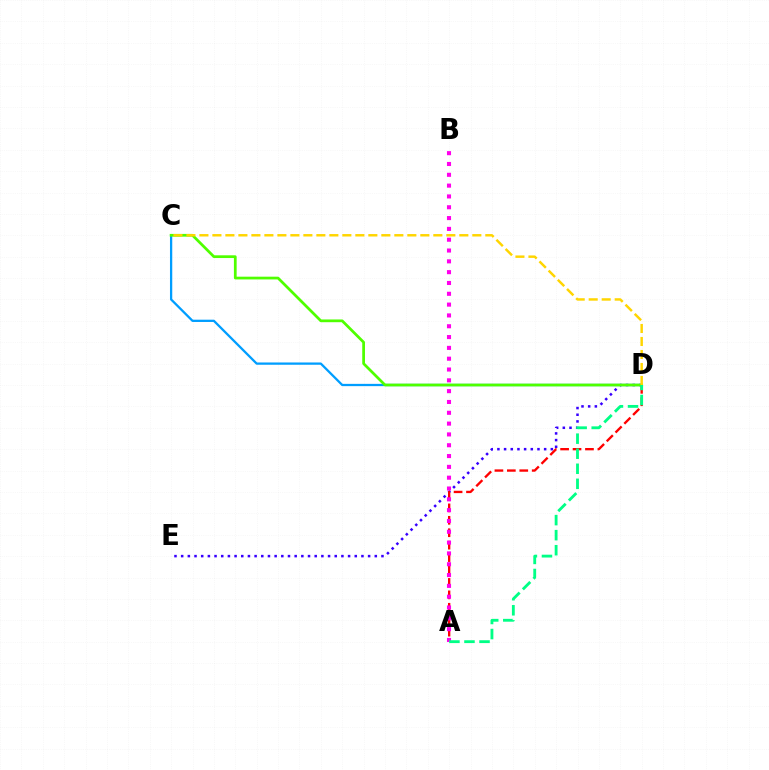{('D', 'E'): [{'color': '#3700ff', 'line_style': 'dotted', 'thickness': 1.81}], ('A', 'D'): [{'color': '#ff0000', 'line_style': 'dashed', 'thickness': 1.69}, {'color': '#00ff86', 'line_style': 'dashed', 'thickness': 2.04}], ('C', 'D'): [{'color': '#009eff', 'line_style': 'solid', 'thickness': 1.64}, {'color': '#4fff00', 'line_style': 'solid', 'thickness': 1.98}, {'color': '#ffd500', 'line_style': 'dashed', 'thickness': 1.77}], ('A', 'B'): [{'color': '#ff00ed', 'line_style': 'dotted', 'thickness': 2.94}]}